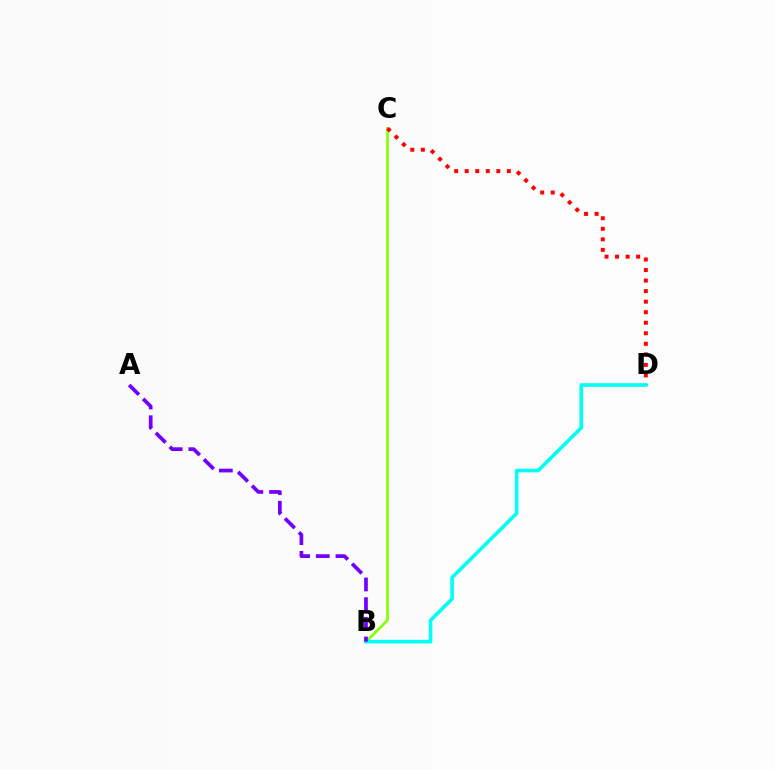{('B', 'C'): [{'color': '#84ff00', 'line_style': 'solid', 'thickness': 1.92}], ('C', 'D'): [{'color': '#ff0000', 'line_style': 'dotted', 'thickness': 2.86}], ('B', 'D'): [{'color': '#00fff6', 'line_style': 'solid', 'thickness': 2.6}], ('A', 'B'): [{'color': '#7200ff', 'line_style': 'dashed', 'thickness': 2.67}]}